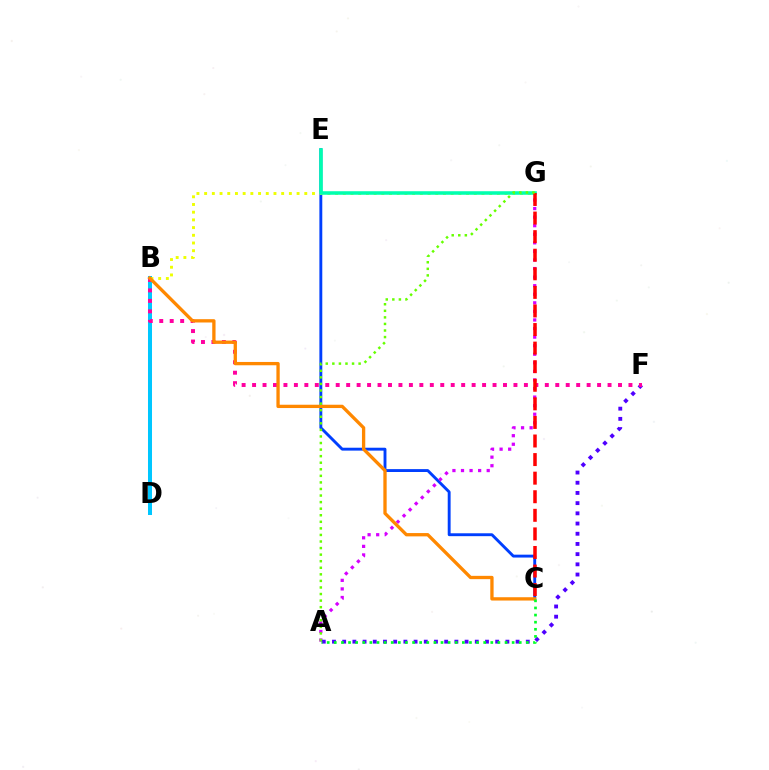{('C', 'E'): [{'color': '#003fff', 'line_style': 'solid', 'thickness': 2.08}], ('A', 'G'): [{'color': '#d600ff', 'line_style': 'dotted', 'thickness': 2.33}, {'color': '#66ff00', 'line_style': 'dotted', 'thickness': 1.78}], ('B', 'D'): [{'color': '#00c7ff', 'line_style': 'solid', 'thickness': 2.89}], ('B', 'G'): [{'color': '#eeff00', 'line_style': 'dotted', 'thickness': 2.09}], ('A', 'F'): [{'color': '#4f00ff', 'line_style': 'dotted', 'thickness': 2.77}], ('E', 'G'): [{'color': '#00ffaf', 'line_style': 'solid', 'thickness': 2.55}], ('B', 'F'): [{'color': '#ff00a0', 'line_style': 'dotted', 'thickness': 2.84}], ('B', 'C'): [{'color': '#ff8800', 'line_style': 'solid', 'thickness': 2.38}], ('C', 'G'): [{'color': '#ff0000', 'line_style': 'dashed', 'thickness': 2.52}], ('A', 'C'): [{'color': '#00ff27', 'line_style': 'dotted', 'thickness': 1.93}]}